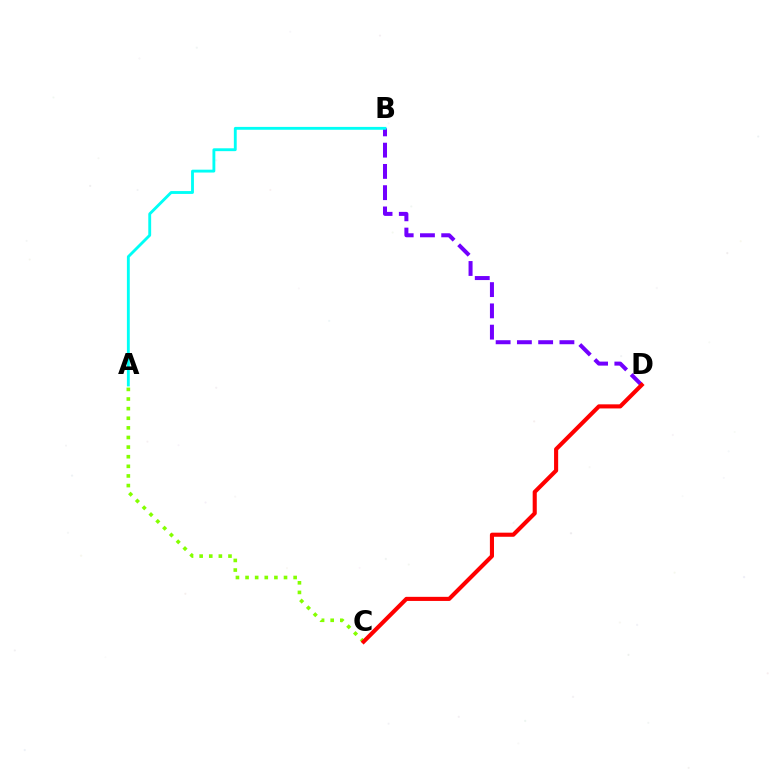{('A', 'C'): [{'color': '#84ff00', 'line_style': 'dotted', 'thickness': 2.61}], ('B', 'D'): [{'color': '#7200ff', 'line_style': 'dashed', 'thickness': 2.89}], ('C', 'D'): [{'color': '#ff0000', 'line_style': 'solid', 'thickness': 2.95}], ('A', 'B'): [{'color': '#00fff6', 'line_style': 'solid', 'thickness': 2.06}]}